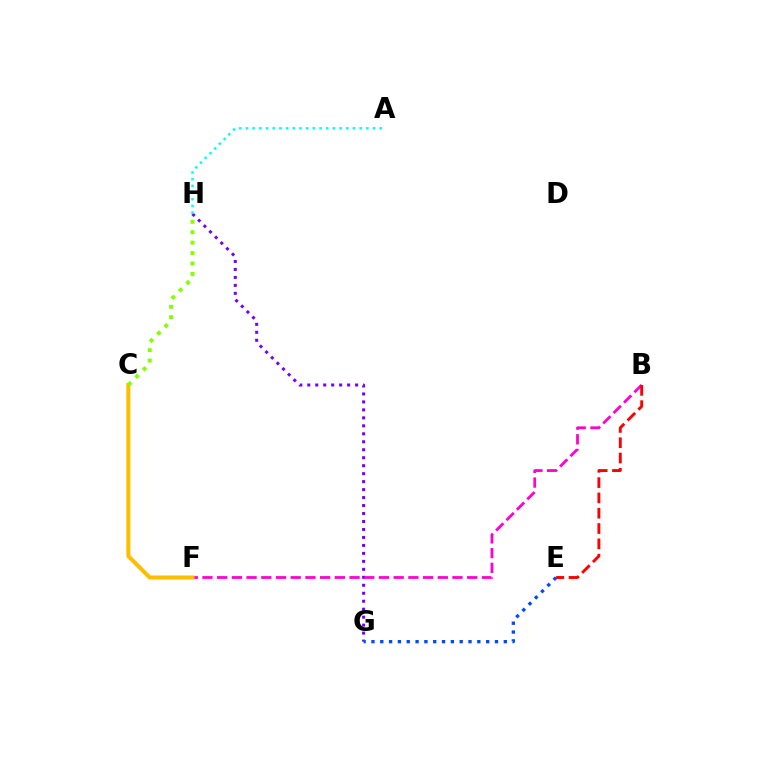{('G', 'H'): [{'color': '#7200ff', 'line_style': 'dotted', 'thickness': 2.17}], ('C', 'F'): [{'color': '#00ff39', 'line_style': 'dashed', 'thickness': 1.67}, {'color': '#ffbd00', 'line_style': 'solid', 'thickness': 2.9}], ('E', 'G'): [{'color': '#004bff', 'line_style': 'dotted', 'thickness': 2.4}], ('B', 'F'): [{'color': '#ff00cf', 'line_style': 'dashed', 'thickness': 2.0}], ('B', 'E'): [{'color': '#ff0000', 'line_style': 'dashed', 'thickness': 2.08}], ('C', 'H'): [{'color': '#84ff00', 'line_style': 'dotted', 'thickness': 2.84}], ('A', 'H'): [{'color': '#00fff6', 'line_style': 'dotted', 'thickness': 1.82}]}